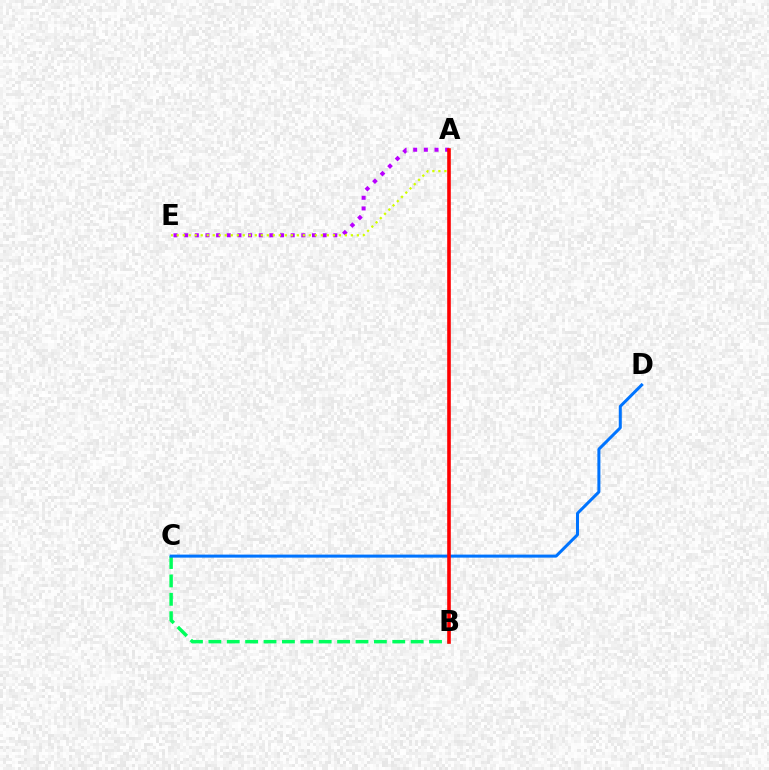{('A', 'E'): [{'color': '#b900ff', 'line_style': 'dotted', 'thickness': 2.89}, {'color': '#d1ff00', 'line_style': 'dotted', 'thickness': 1.63}], ('B', 'C'): [{'color': '#00ff5c', 'line_style': 'dashed', 'thickness': 2.5}], ('C', 'D'): [{'color': '#0074ff', 'line_style': 'solid', 'thickness': 2.17}], ('A', 'B'): [{'color': '#ff0000', 'line_style': 'solid', 'thickness': 2.6}]}